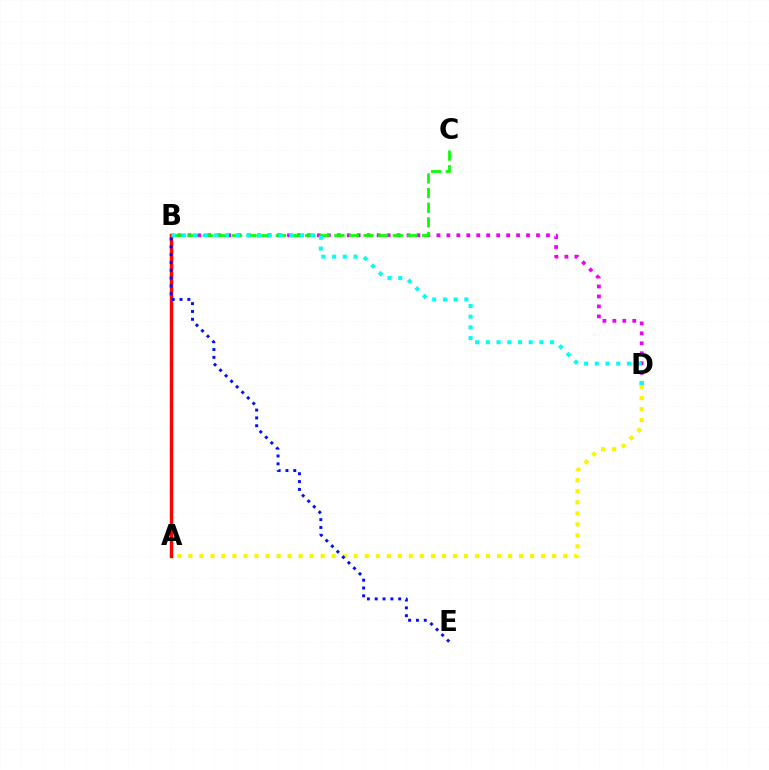{('A', 'B'): [{'color': '#ff0000', 'line_style': 'solid', 'thickness': 2.46}], ('B', 'D'): [{'color': '#ee00ff', 'line_style': 'dotted', 'thickness': 2.71}, {'color': '#00fff6', 'line_style': 'dotted', 'thickness': 2.91}], ('A', 'D'): [{'color': '#fcf500', 'line_style': 'dotted', 'thickness': 3.0}], ('B', 'E'): [{'color': '#0010ff', 'line_style': 'dotted', 'thickness': 2.13}], ('B', 'C'): [{'color': '#08ff00', 'line_style': 'dashed', 'thickness': 1.99}]}